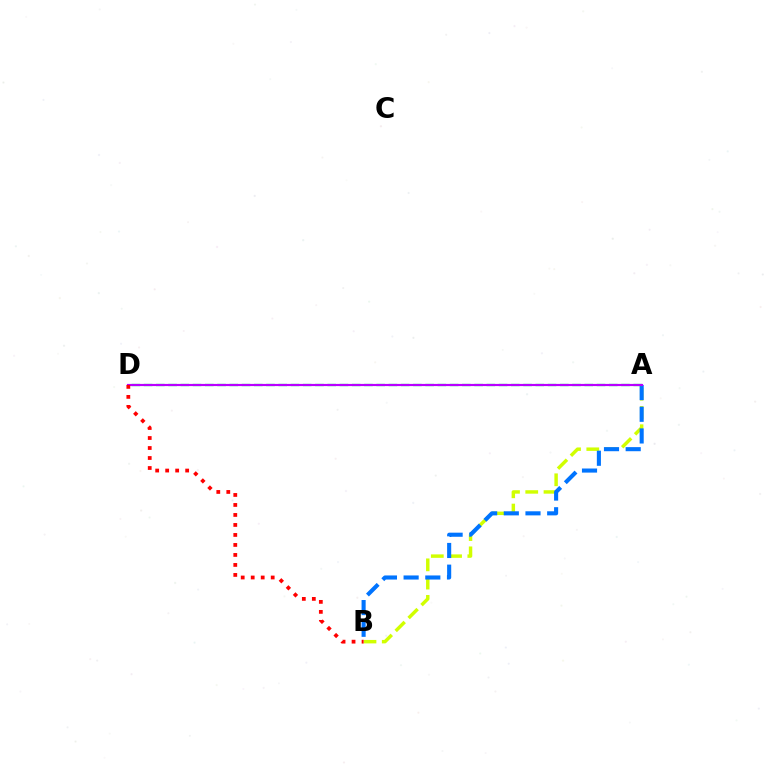{('A', 'B'): [{'color': '#d1ff00', 'line_style': 'dashed', 'thickness': 2.48}, {'color': '#0074ff', 'line_style': 'dashed', 'thickness': 2.95}], ('A', 'D'): [{'color': '#00ff5c', 'line_style': 'dashed', 'thickness': 1.66}, {'color': '#b900ff', 'line_style': 'solid', 'thickness': 1.57}], ('B', 'D'): [{'color': '#ff0000', 'line_style': 'dotted', 'thickness': 2.72}]}